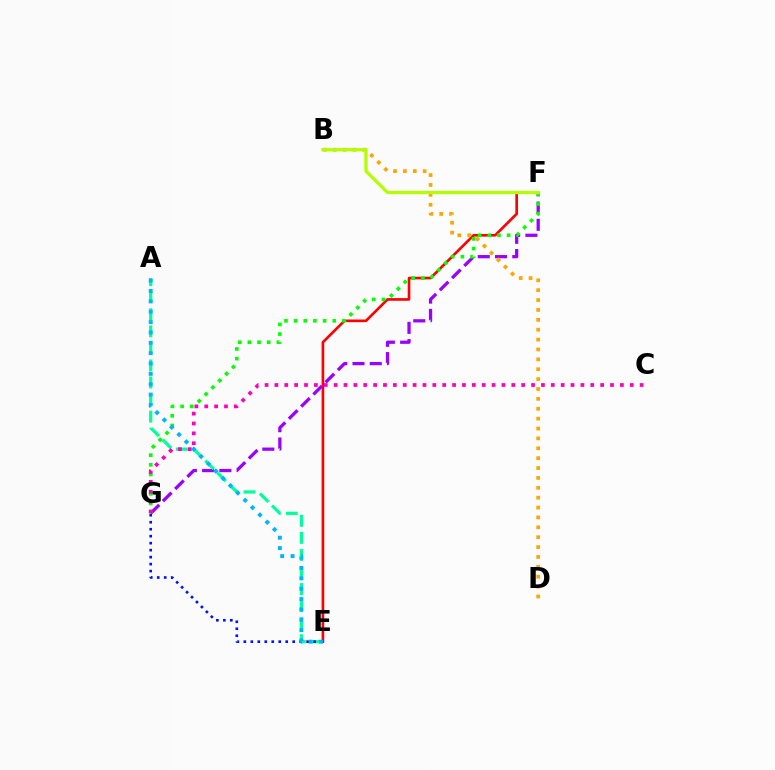{('E', 'F'): [{'color': '#ff0000', 'line_style': 'solid', 'thickness': 1.9}], ('F', 'G'): [{'color': '#9b00ff', 'line_style': 'dashed', 'thickness': 2.34}, {'color': '#08ff00', 'line_style': 'dotted', 'thickness': 2.62}], ('A', 'E'): [{'color': '#00ff9d', 'line_style': 'dashed', 'thickness': 2.32}, {'color': '#00b5ff', 'line_style': 'dotted', 'thickness': 2.82}], ('B', 'D'): [{'color': '#ffa500', 'line_style': 'dotted', 'thickness': 2.68}], ('B', 'F'): [{'color': '#b3ff00', 'line_style': 'solid', 'thickness': 2.35}], ('C', 'G'): [{'color': '#ff00bd', 'line_style': 'dotted', 'thickness': 2.68}], ('E', 'G'): [{'color': '#0010ff', 'line_style': 'dotted', 'thickness': 1.9}]}